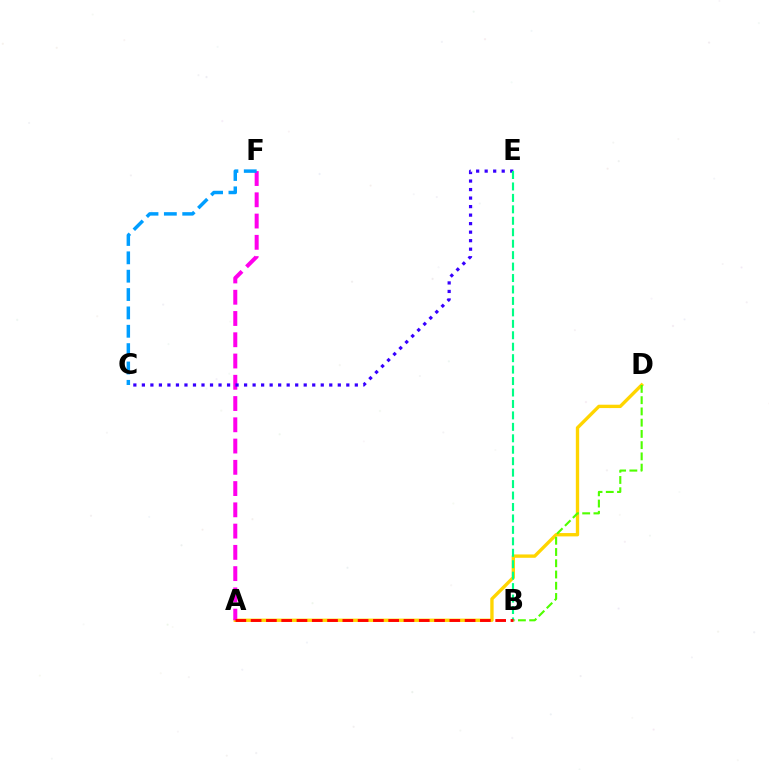{('A', 'D'): [{'color': '#ffd500', 'line_style': 'solid', 'thickness': 2.41}], ('A', 'F'): [{'color': '#ff00ed', 'line_style': 'dashed', 'thickness': 2.89}], ('C', 'E'): [{'color': '#3700ff', 'line_style': 'dotted', 'thickness': 2.31}], ('B', 'D'): [{'color': '#4fff00', 'line_style': 'dashed', 'thickness': 1.53}], ('C', 'F'): [{'color': '#009eff', 'line_style': 'dashed', 'thickness': 2.49}], ('B', 'E'): [{'color': '#00ff86', 'line_style': 'dashed', 'thickness': 1.56}], ('A', 'B'): [{'color': '#ff0000', 'line_style': 'dashed', 'thickness': 2.08}]}